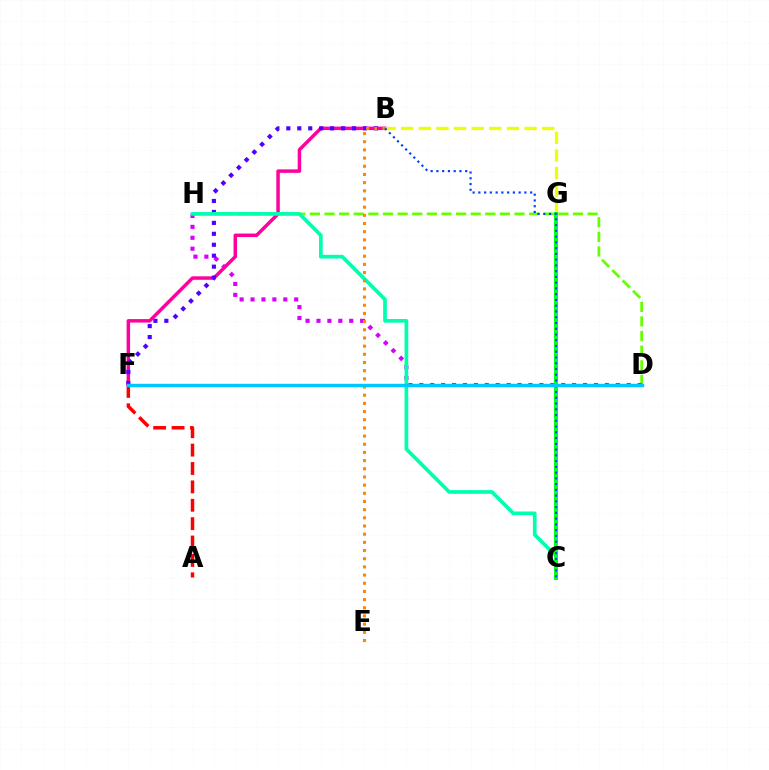{('D', 'H'): [{'color': '#66ff00', 'line_style': 'dashed', 'thickness': 1.99}, {'color': '#d600ff', 'line_style': 'dotted', 'thickness': 2.97}], ('A', 'F'): [{'color': '#ff0000', 'line_style': 'dashed', 'thickness': 2.5}], ('B', 'F'): [{'color': '#ff00a0', 'line_style': 'solid', 'thickness': 2.51}, {'color': '#4f00ff', 'line_style': 'dotted', 'thickness': 2.97}], ('B', 'G'): [{'color': '#eeff00', 'line_style': 'dashed', 'thickness': 2.39}], ('C', 'H'): [{'color': '#00ffaf', 'line_style': 'solid', 'thickness': 2.66}], ('C', 'G'): [{'color': '#00ff27', 'line_style': 'solid', 'thickness': 2.87}], ('B', 'E'): [{'color': '#ff8800', 'line_style': 'dotted', 'thickness': 2.22}], ('B', 'C'): [{'color': '#003fff', 'line_style': 'dotted', 'thickness': 1.56}], ('D', 'F'): [{'color': '#00c7ff', 'line_style': 'solid', 'thickness': 2.45}]}